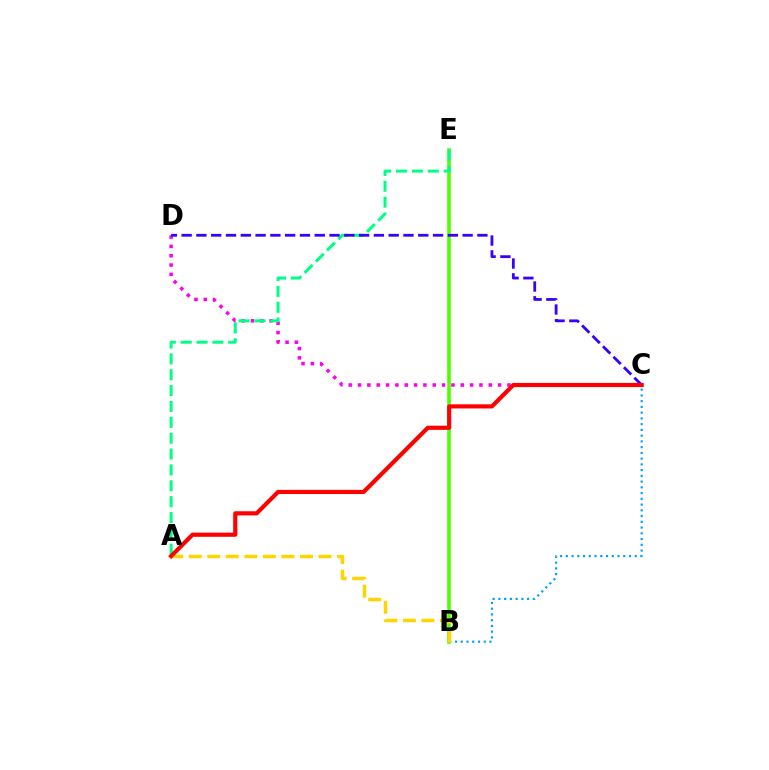{('B', 'C'): [{'color': '#009eff', 'line_style': 'dotted', 'thickness': 1.56}], ('B', 'E'): [{'color': '#4fff00', 'line_style': 'solid', 'thickness': 2.59}], ('A', 'B'): [{'color': '#ffd500', 'line_style': 'dashed', 'thickness': 2.52}], ('C', 'D'): [{'color': '#ff00ed', 'line_style': 'dotted', 'thickness': 2.54}, {'color': '#3700ff', 'line_style': 'dashed', 'thickness': 2.01}], ('A', 'E'): [{'color': '#00ff86', 'line_style': 'dashed', 'thickness': 2.15}], ('A', 'C'): [{'color': '#ff0000', 'line_style': 'solid', 'thickness': 2.99}]}